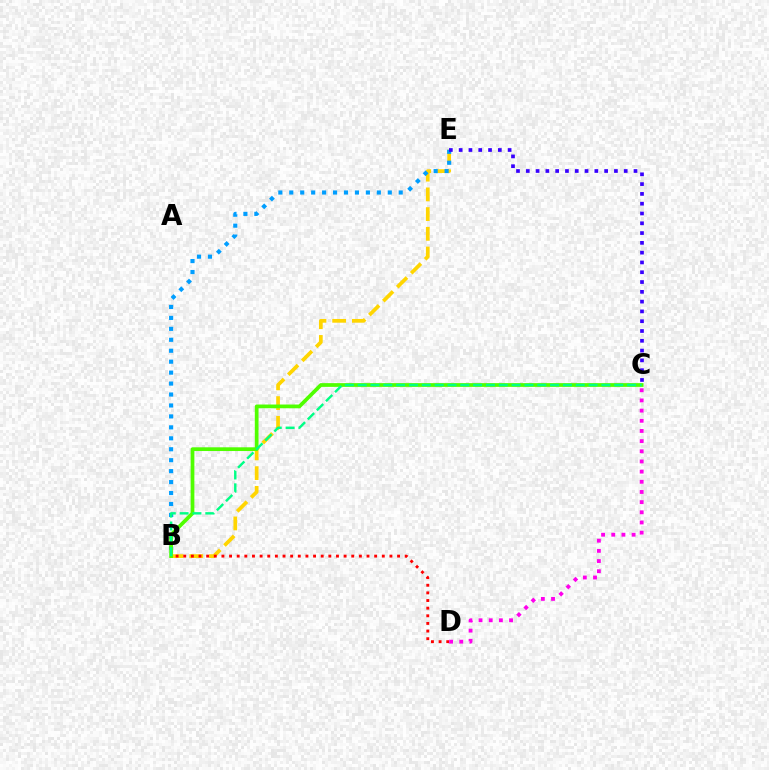{('B', 'E'): [{'color': '#ffd500', 'line_style': 'dashed', 'thickness': 2.68}, {'color': '#009eff', 'line_style': 'dotted', 'thickness': 2.97}], ('C', 'E'): [{'color': '#3700ff', 'line_style': 'dotted', 'thickness': 2.66}], ('B', 'C'): [{'color': '#4fff00', 'line_style': 'solid', 'thickness': 2.69}, {'color': '#00ff86', 'line_style': 'dashed', 'thickness': 1.74}], ('B', 'D'): [{'color': '#ff0000', 'line_style': 'dotted', 'thickness': 2.07}], ('C', 'D'): [{'color': '#ff00ed', 'line_style': 'dotted', 'thickness': 2.76}]}